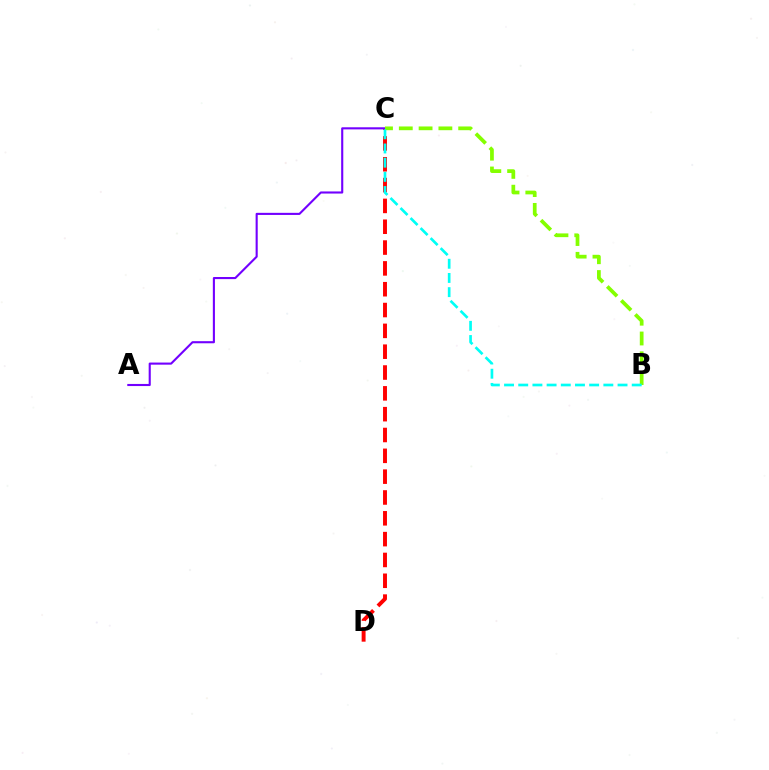{('C', 'D'): [{'color': '#ff0000', 'line_style': 'dashed', 'thickness': 2.83}], ('A', 'C'): [{'color': '#7200ff', 'line_style': 'solid', 'thickness': 1.52}], ('B', 'C'): [{'color': '#84ff00', 'line_style': 'dashed', 'thickness': 2.69}, {'color': '#00fff6', 'line_style': 'dashed', 'thickness': 1.93}]}